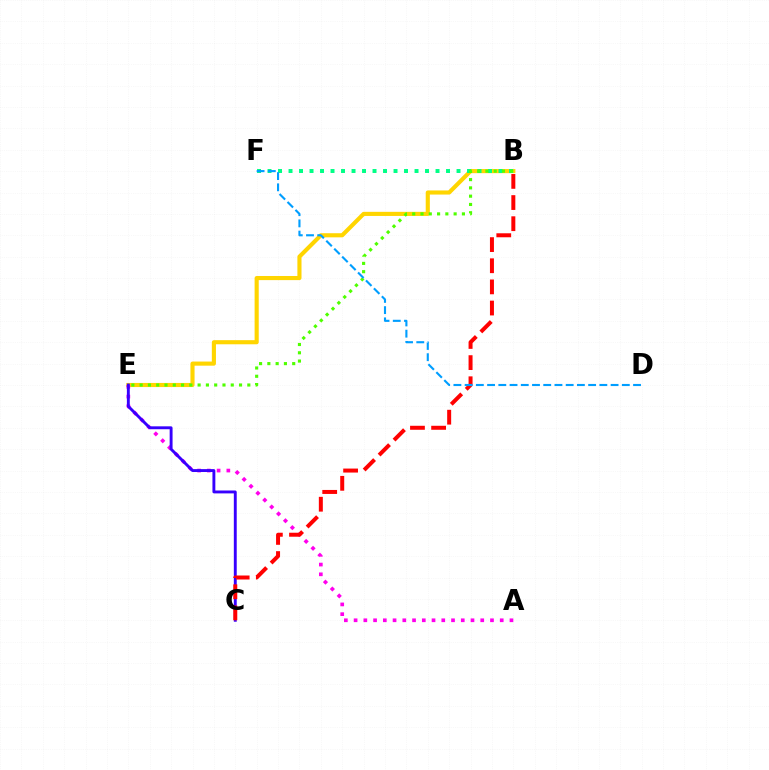{('B', 'E'): [{'color': '#ffd500', 'line_style': 'solid', 'thickness': 2.97}, {'color': '#4fff00', 'line_style': 'dotted', 'thickness': 2.25}], ('B', 'F'): [{'color': '#00ff86', 'line_style': 'dotted', 'thickness': 2.85}], ('A', 'E'): [{'color': '#ff00ed', 'line_style': 'dotted', 'thickness': 2.65}], ('C', 'E'): [{'color': '#3700ff', 'line_style': 'solid', 'thickness': 2.09}], ('B', 'C'): [{'color': '#ff0000', 'line_style': 'dashed', 'thickness': 2.87}], ('D', 'F'): [{'color': '#009eff', 'line_style': 'dashed', 'thickness': 1.53}]}